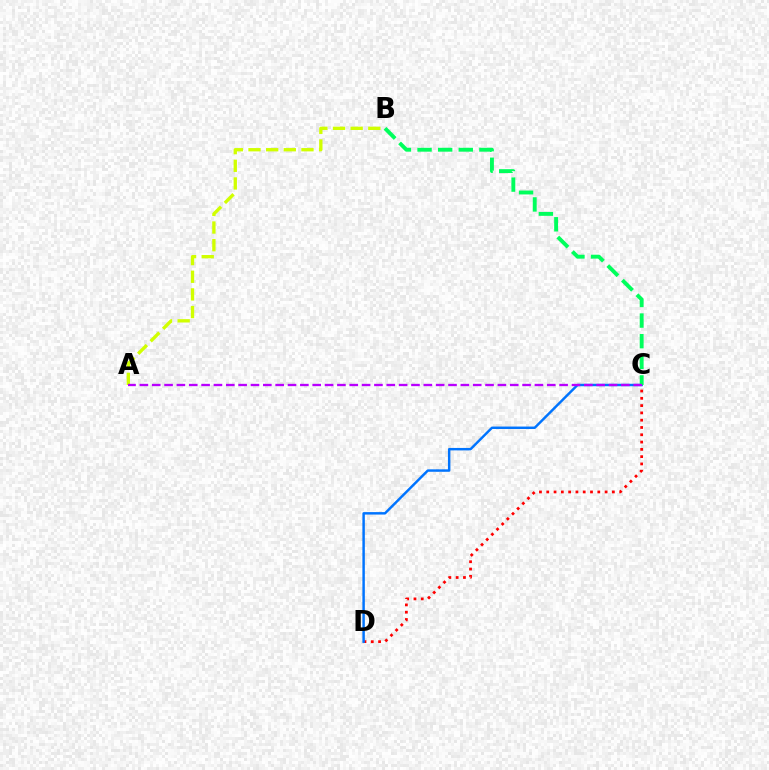{('C', 'D'): [{'color': '#ff0000', 'line_style': 'dotted', 'thickness': 1.98}, {'color': '#0074ff', 'line_style': 'solid', 'thickness': 1.77}], ('A', 'B'): [{'color': '#d1ff00', 'line_style': 'dashed', 'thickness': 2.4}], ('B', 'C'): [{'color': '#00ff5c', 'line_style': 'dashed', 'thickness': 2.8}], ('A', 'C'): [{'color': '#b900ff', 'line_style': 'dashed', 'thickness': 1.68}]}